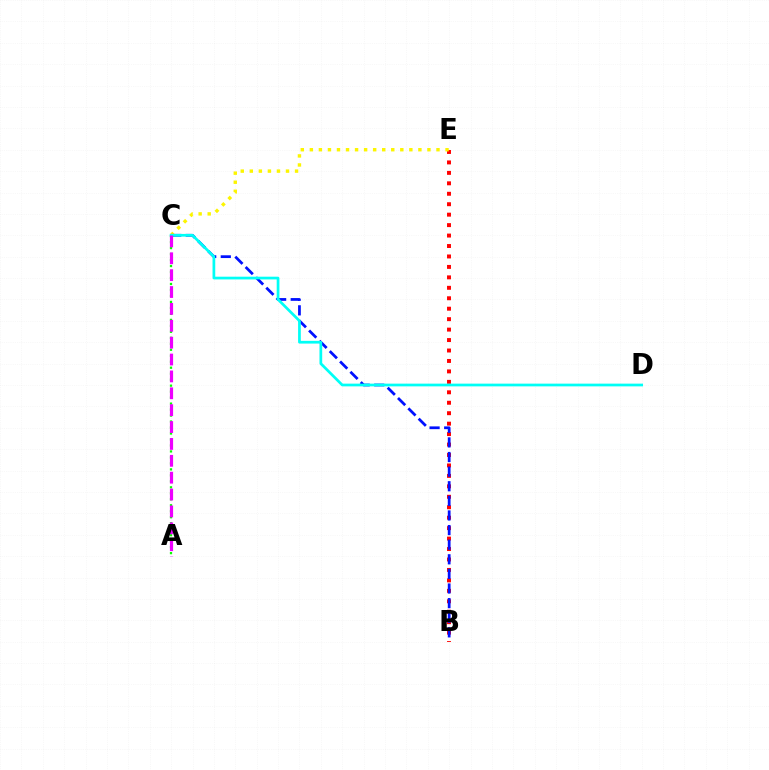{('B', 'E'): [{'color': '#ff0000', 'line_style': 'dotted', 'thickness': 2.84}], ('C', 'E'): [{'color': '#fcf500', 'line_style': 'dotted', 'thickness': 2.46}], ('A', 'C'): [{'color': '#08ff00', 'line_style': 'dotted', 'thickness': 1.62}, {'color': '#ee00ff', 'line_style': 'dashed', 'thickness': 2.29}], ('B', 'C'): [{'color': '#0010ff', 'line_style': 'dashed', 'thickness': 1.98}], ('C', 'D'): [{'color': '#00fff6', 'line_style': 'solid', 'thickness': 1.96}]}